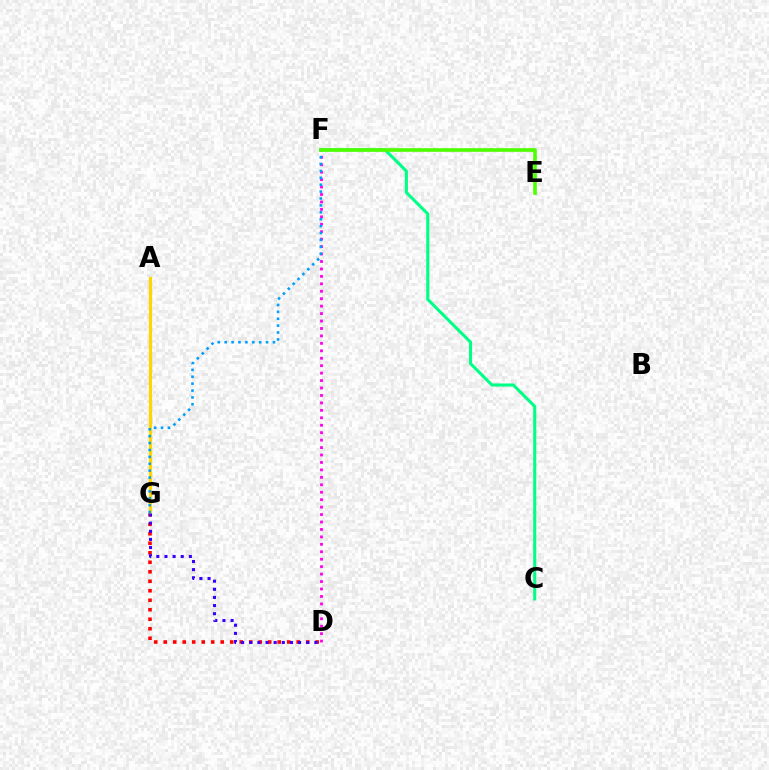{('D', 'G'): [{'color': '#ff0000', 'line_style': 'dotted', 'thickness': 2.58}, {'color': '#3700ff', 'line_style': 'dotted', 'thickness': 2.21}], ('A', 'G'): [{'color': '#ffd500', 'line_style': 'solid', 'thickness': 2.32}], ('D', 'F'): [{'color': '#ff00ed', 'line_style': 'dotted', 'thickness': 2.02}], ('C', 'F'): [{'color': '#00ff86', 'line_style': 'solid', 'thickness': 2.21}], ('F', 'G'): [{'color': '#009eff', 'line_style': 'dotted', 'thickness': 1.87}], ('E', 'F'): [{'color': '#4fff00', 'line_style': 'solid', 'thickness': 2.64}]}